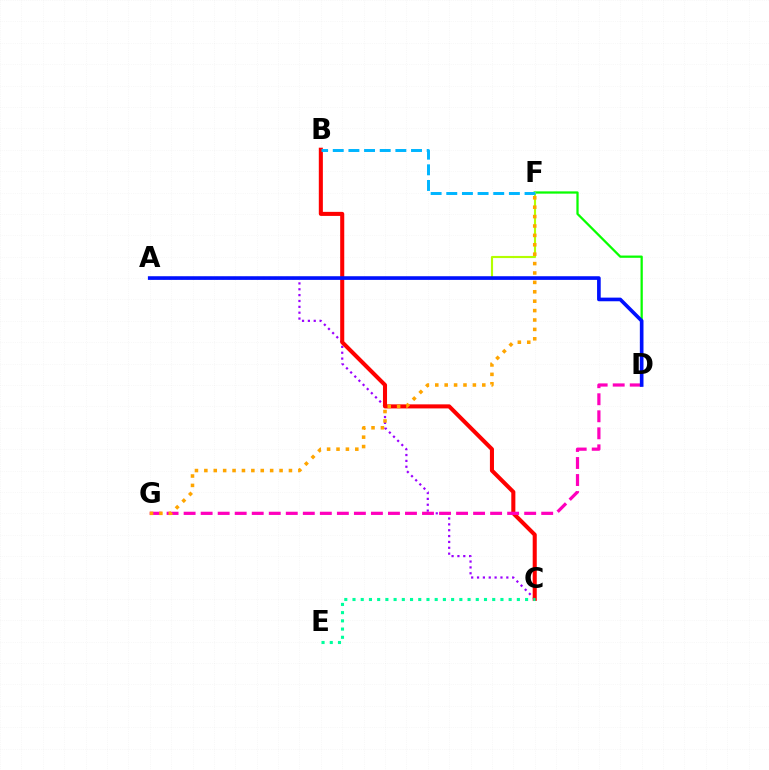{('A', 'C'): [{'color': '#9b00ff', 'line_style': 'dotted', 'thickness': 1.59}], ('B', 'C'): [{'color': '#ff0000', 'line_style': 'solid', 'thickness': 2.92}], ('D', 'F'): [{'color': '#08ff00', 'line_style': 'solid', 'thickness': 1.63}], ('D', 'G'): [{'color': '#ff00bd', 'line_style': 'dashed', 'thickness': 2.31}], ('C', 'E'): [{'color': '#00ff9d', 'line_style': 'dotted', 'thickness': 2.23}], ('A', 'F'): [{'color': '#b3ff00', 'line_style': 'solid', 'thickness': 1.54}], ('A', 'D'): [{'color': '#0010ff', 'line_style': 'solid', 'thickness': 2.62}], ('F', 'G'): [{'color': '#ffa500', 'line_style': 'dotted', 'thickness': 2.55}], ('B', 'F'): [{'color': '#00b5ff', 'line_style': 'dashed', 'thickness': 2.13}]}